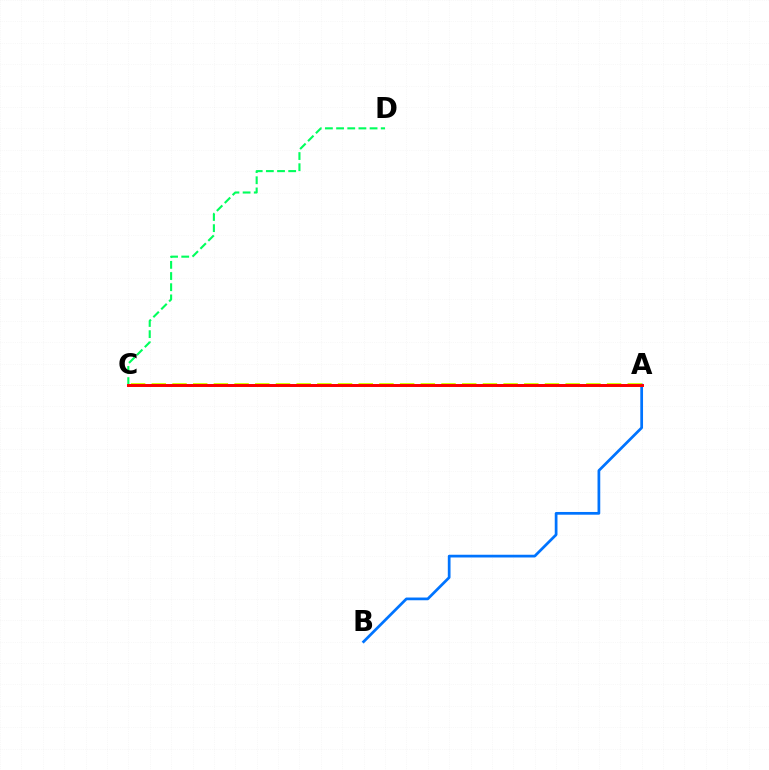{('A', 'B'): [{'color': '#0074ff', 'line_style': 'solid', 'thickness': 1.97}], ('A', 'C'): [{'color': '#b900ff', 'line_style': 'solid', 'thickness': 1.85}, {'color': '#d1ff00', 'line_style': 'dashed', 'thickness': 2.81}, {'color': '#ff0000', 'line_style': 'solid', 'thickness': 2.11}], ('C', 'D'): [{'color': '#00ff5c', 'line_style': 'dashed', 'thickness': 1.52}]}